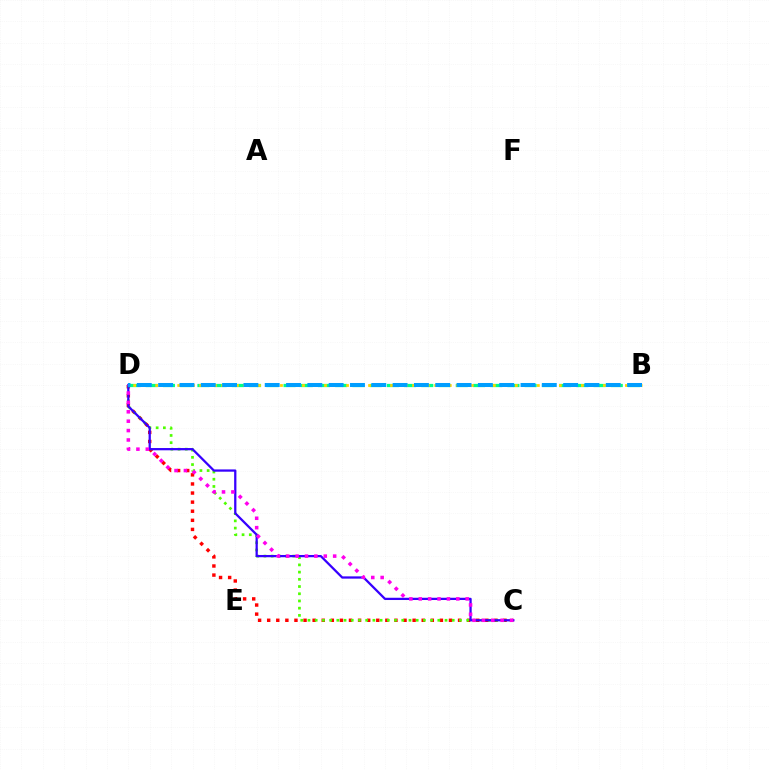{('C', 'D'): [{'color': '#ff0000', 'line_style': 'dotted', 'thickness': 2.47}, {'color': '#4fff00', 'line_style': 'dotted', 'thickness': 1.96}, {'color': '#3700ff', 'line_style': 'solid', 'thickness': 1.63}, {'color': '#ff00ed', 'line_style': 'dotted', 'thickness': 2.55}], ('B', 'D'): [{'color': '#00ff86', 'line_style': 'dashed', 'thickness': 2.34}, {'color': '#ffd500', 'line_style': 'dotted', 'thickness': 1.99}, {'color': '#009eff', 'line_style': 'dashed', 'thickness': 2.9}]}